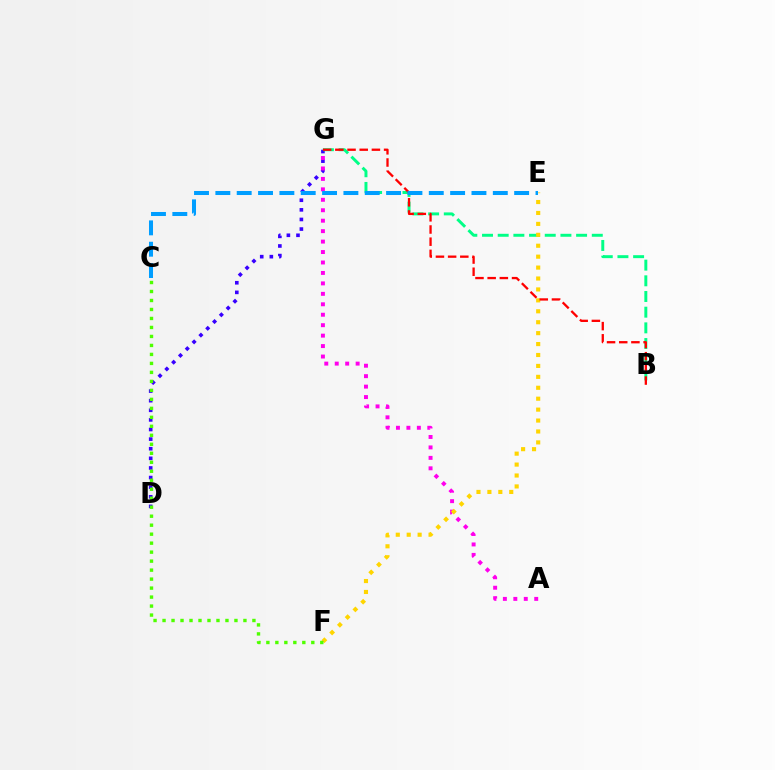{('D', 'G'): [{'color': '#3700ff', 'line_style': 'dotted', 'thickness': 2.61}], ('B', 'G'): [{'color': '#00ff86', 'line_style': 'dashed', 'thickness': 2.13}, {'color': '#ff0000', 'line_style': 'dashed', 'thickness': 1.66}], ('A', 'G'): [{'color': '#ff00ed', 'line_style': 'dotted', 'thickness': 2.84}], ('E', 'F'): [{'color': '#ffd500', 'line_style': 'dotted', 'thickness': 2.97}], ('C', 'E'): [{'color': '#009eff', 'line_style': 'dashed', 'thickness': 2.9}], ('C', 'F'): [{'color': '#4fff00', 'line_style': 'dotted', 'thickness': 2.44}]}